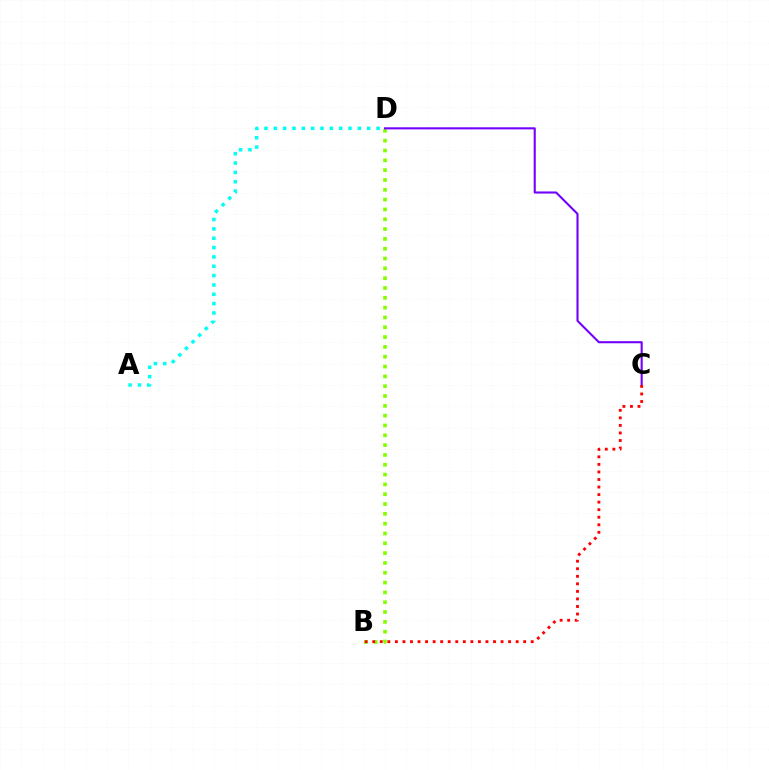{('B', 'D'): [{'color': '#84ff00', 'line_style': 'dotted', 'thickness': 2.67}], ('C', 'D'): [{'color': '#7200ff', 'line_style': 'solid', 'thickness': 1.5}], ('B', 'C'): [{'color': '#ff0000', 'line_style': 'dotted', 'thickness': 2.05}], ('A', 'D'): [{'color': '#00fff6', 'line_style': 'dotted', 'thickness': 2.54}]}